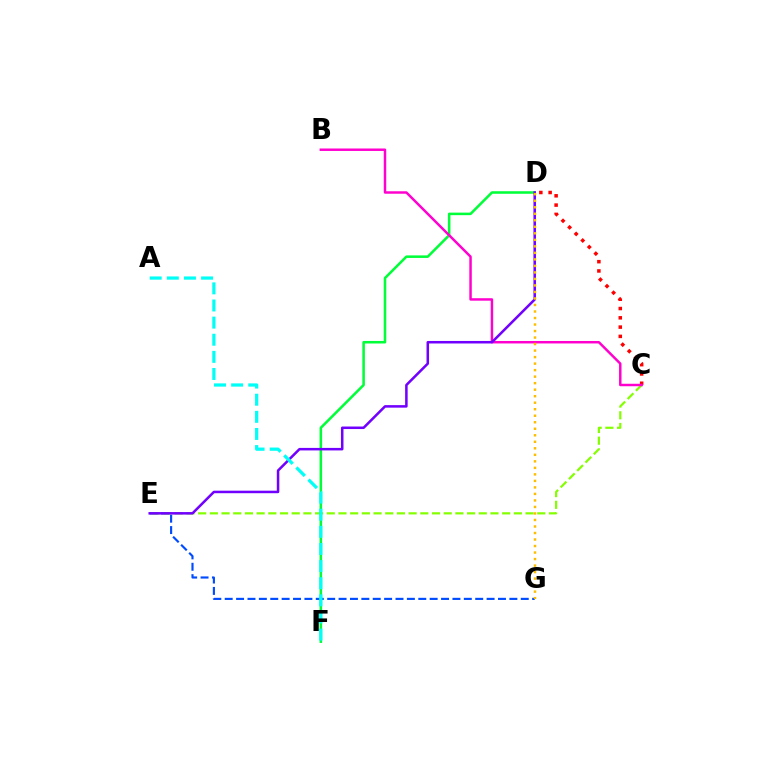{('E', 'G'): [{'color': '#004bff', 'line_style': 'dashed', 'thickness': 1.55}], ('C', 'D'): [{'color': '#ff0000', 'line_style': 'dotted', 'thickness': 2.52}], ('C', 'E'): [{'color': '#84ff00', 'line_style': 'dashed', 'thickness': 1.59}], ('D', 'F'): [{'color': '#00ff39', 'line_style': 'solid', 'thickness': 1.83}], ('B', 'C'): [{'color': '#ff00cf', 'line_style': 'solid', 'thickness': 1.78}], ('D', 'E'): [{'color': '#7200ff', 'line_style': 'solid', 'thickness': 1.82}], ('D', 'G'): [{'color': '#ffbd00', 'line_style': 'dotted', 'thickness': 1.77}], ('A', 'F'): [{'color': '#00fff6', 'line_style': 'dashed', 'thickness': 2.33}]}